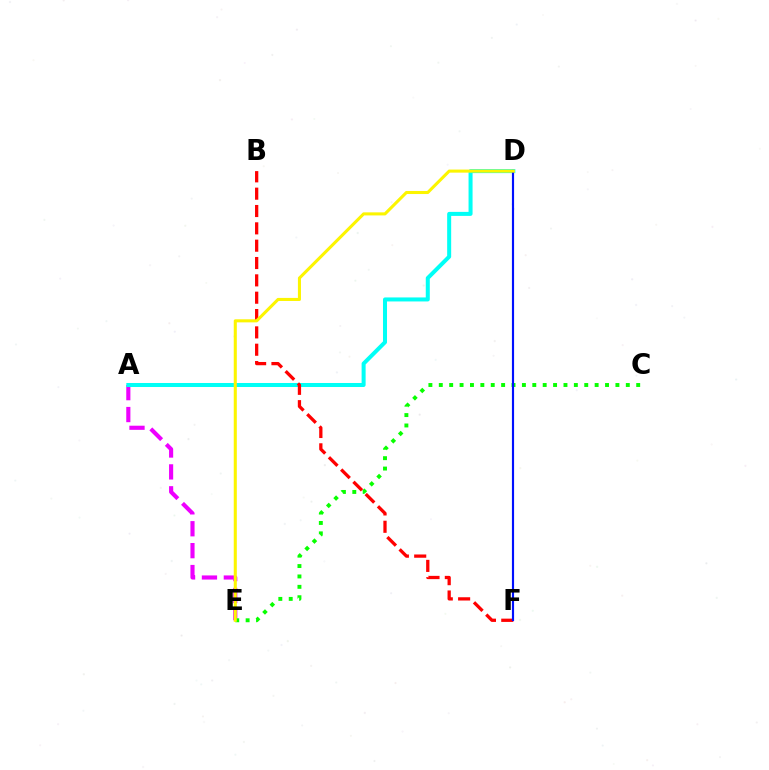{('A', 'E'): [{'color': '#ee00ff', 'line_style': 'dashed', 'thickness': 2.98}], ('C', 'E'): [{'color': '#08ff00', 'line_style': 'dotted', 'thickness': 2.82}], ('A', 'D'): [{'color': '#00fff6', 'line_style': 'solid', 'thickness': 2.89}], ('B', 'F'): [{'color': '#ff0000', 'line_style': 'dashed', 'thickness': 2.36}], ('D', 'F'): [{'color': '#0010ff', 'line_style': 'solid', 'thickness': 1.55}], ('D', 'E'): [{'color': '#fcf500', 'line_style': 'solid', 'thickness': 2.2}]}